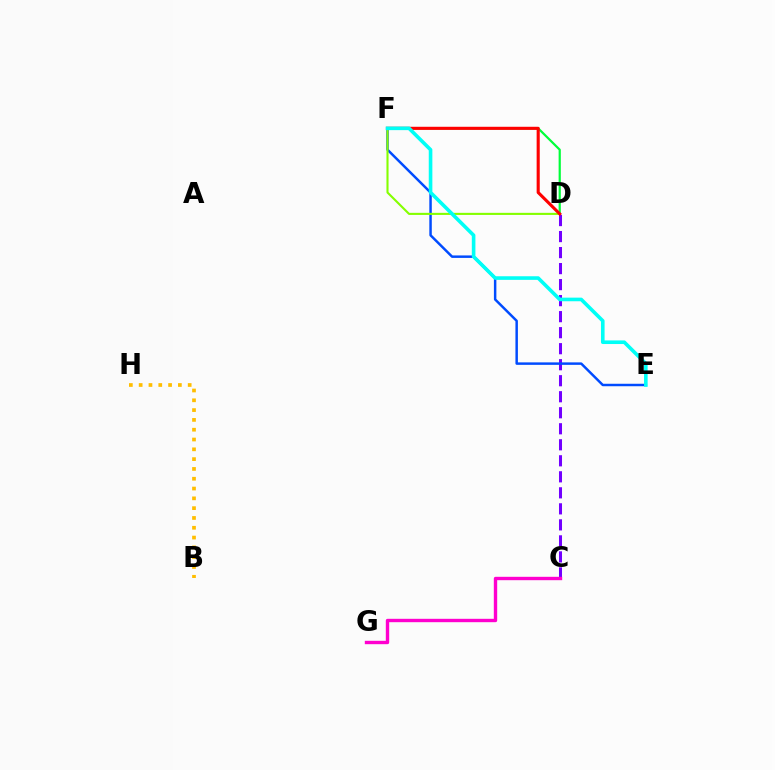{('C', 'D'): [{'color': '#7200ff', 'line_style': 'dashed', 'thickness': 2.18}], ('B', 'H'): [{'color': '#ffbd00', 'line_style': 'dotted', 'thickness': 2.66}], ('C', 'G'): [{'color': '#ff00cf', 'line_style': 'solid', 'thickness': 2.43}], ('D', 'F'): [{'color': '#00ff39', 'line_style': 'solid', 'thickness': 1.59}, {'color': '#84ff00', 'line_style': 'solid', 'thickness': 1.51}, {'color': '#ff0000', 'line_style': 'solid', 'thickness': 2.24}], ('E', 'F'): [{'color': '#004bff', 'line_style': 'solid', 'thickness': 1.78}, {'color': '#00fff6', 'line_style': 'solid', 'thickness': 2.6}]}